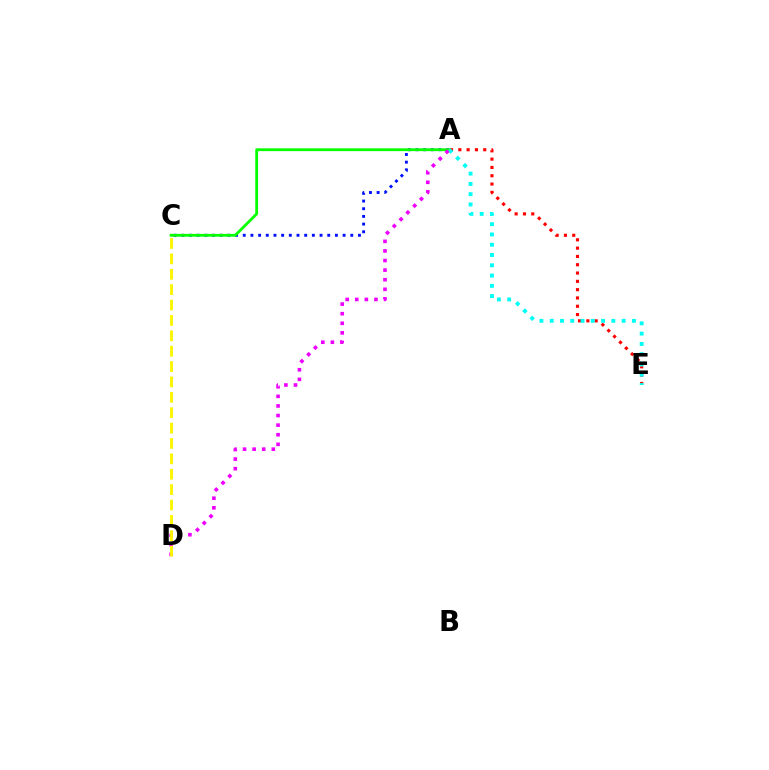{('A', 'C'): [{'color': '#0010ff', 'line_style': 'dotted', 'thickness': 2.09}, {'color': '#08ff00', 'line_style': 'solid', 'thickness': 2.03}], ('A', 'E'): [{'color': '#ff0000', 'line_style': 'dotted', 'thickness': 2.26}, {'color': '#00fff6', 'line_style': 'dotted', 'thickness': 2.79}], ('A', 'D'): [{'color': '#ee00ff', 'line_style': 'dotted', 'thickness': 2.61}], ('C', 'D'): [{'color': '#fcf500', 'line_style': 'dashed', 'thickness': 2.09}]}